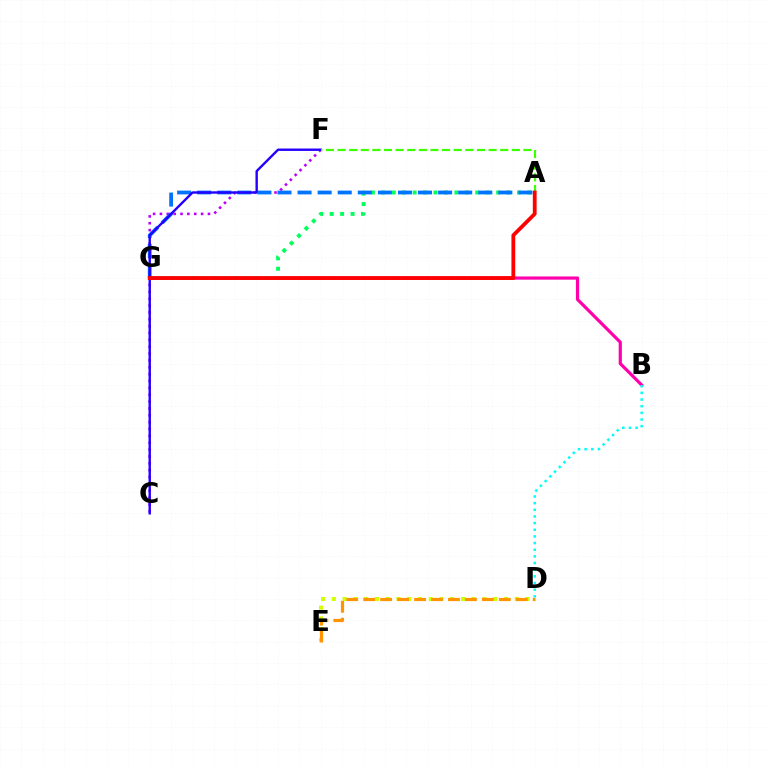{('B', 'G'): [{'color': '#ff00ac', 'line_style': 'solid', 'thickness': 2.3}], ('D', 'E'): [{'color': '#d1ff00', 'line_style': 'dotted', 'thickness': 2.92}, {'color': '#ff9400', 'line_style': 'dashed', 'thickness': 2.3}], ('C', 'F'): [{'color': '#b900ff', 'line_style': 'dotted', 'thickness': 1.86}, {'color': '#2500ff', 'line_style': 'solid', 'thickness': 1.73}], ('A', 'G'): [{'color': '#00ff5c', 'line_style': 'dotted', 'thickness': 2.83}, {'color': '#0074ff', 'line_style': 'dashed', 'thickness': 2.73}, {'color': '#ff0000', 'line_style': 'solid', 'thickness': 2.73}], ('A', 'F'): [{'color': '#3dff00', 'line_style': 'dashed', 'thickness': 1.58}], ('B', 'D'): [{'color': '#00fff6', 'line_style': 'dotted', 'thickness': 1.81}]}